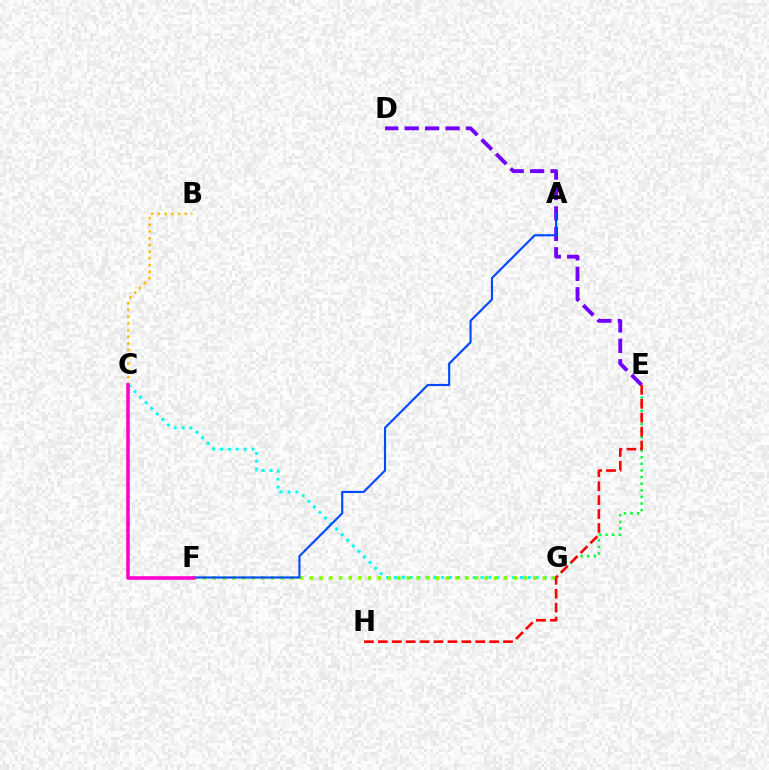{('B', 'C'): [{'color': '#ffbd00', 'line_style': 'dotted', 'thickness': 1.82}], ('D', 'E'): [{'color': '#7200ff', 'line_style': 'dashed', 'thickness': 2.78}], ('C', 'G'): [{'color': '#00fff6', 'line_style': 'dotted', 'thickness': 2.14}], ('E', 'G'): [{'color': '#00ff39', 'line_style': 'dotted', 'thickness': 1.8}], ('F', 'G'): [{'color': '#84ff00', 'line_style': 'dotted', 'thickness': 2.64}], ('A', 'F'): [{'color': '#004bff', 'line_style': 'solid', 'thickness': 1.56}], ('E', 'H'): [{'color': '#ff0000', 'line_style': 'dashed', 'thickness': 1.89}], ('C', 'F'): [{'color': '#ff00cf', 'line_style': 'solid', 'thickness': 2.58}]}